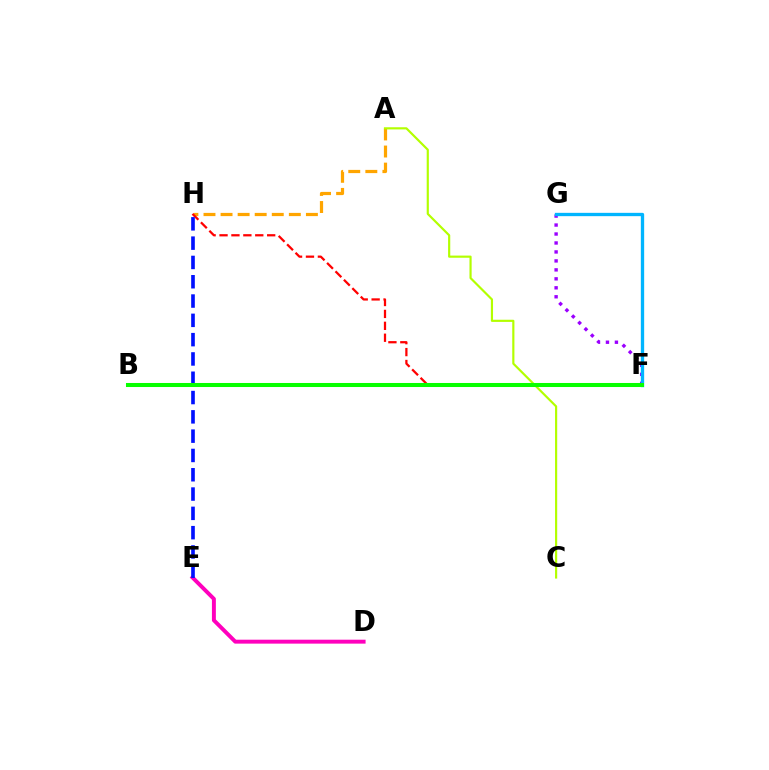{('F', 'G'): [{'color': '#9b00ff', 'line_style': 'dotted', 'thickness': 2.44}, {'color': '#00b5ff', 'line_style': 'solid', 'thickness': 2.39}], ('A', 'H'): [{'color': '#ffa500', 'line_style': 'dashed', 'thickness': 2.32}], ('A', 'C'): [{'color': '#b3ff00', 'line_style': 'solid', 'thickness': 1.56}], ('F', 'H'): [{'color': '#ff0000', 'line_style': 'dashed', 'thickness': 1.62}], ('D', 'E'): [{'color': '#ff00bd', 'line_style': 'solid', 'thickness': 2.83}], ('E', 'H'): [{'color': '#0010ff', 'line_style': 'dashed', 'thickness': 2.62}], ('B', 'F'): [{'color': '#00ff9d', 'line_style': 'dotted', 'thickness': 2.67}, {'color': '#08ff00', 'line_style': 'solid', 'thickness': 2.91}]}